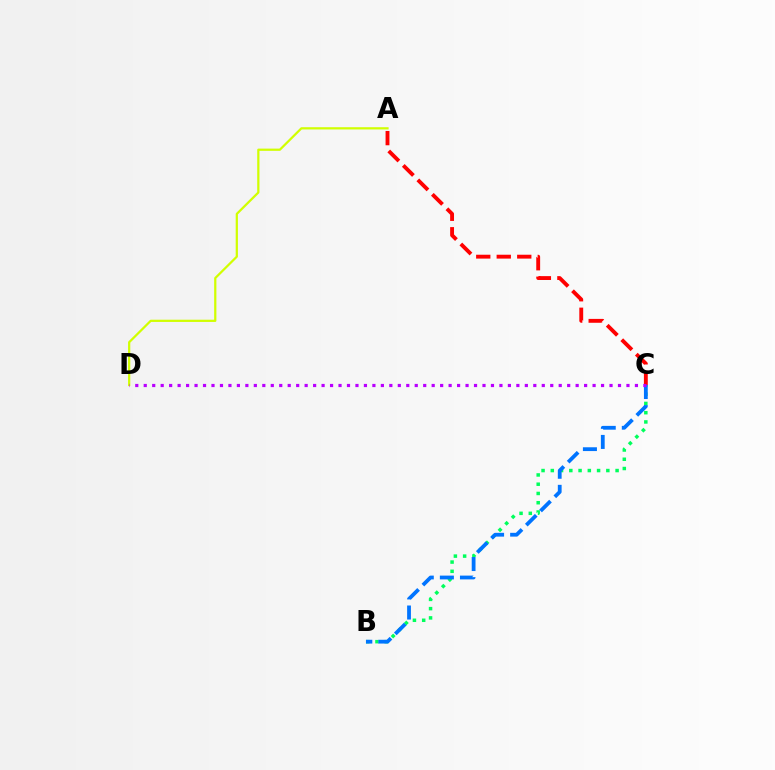{('B', 'C'): [{'color': '#00ff5c', 'line_style': 'dotted', 'thickness': 2.51}, {'color': '#0074ff', 'line_style': 'dashed', 'thickness': 2.73}], ('A', 'C'): [{'color': '#ff0000', 'line_style': 'dashed', 'thickness': 2.79}], ('A', 'D'): [{'color': '#d1ff00', 'line_style': 'solid', 'thickness': 1.61}], ('C', 'D'): [{'color': '#b900ff', 'line_style': 'dotted', 'thickness': 2.3}]}